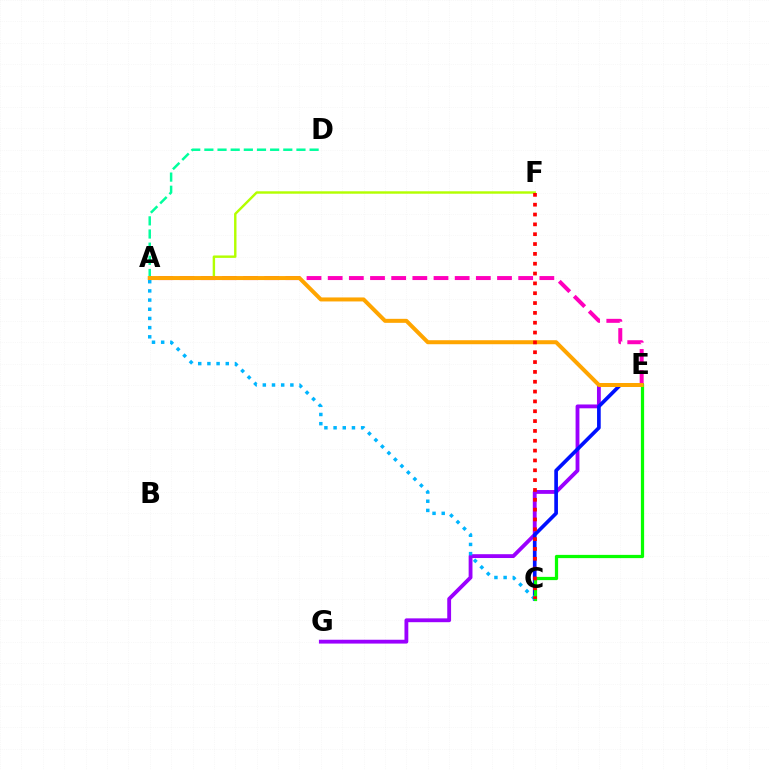{('E', 'G'): [{'color': '#9b00ff', 'line_style': 'solid', 'thickness': 2.76}], ('A', 'E'): [{'color': '#ff00bd', 'line_style': 'dashed', 'thickness': 2.88}, {'color': '#ffa500', 'line_style': 'solid', 'thickness': 2.88}], ('A', 'F'): [{'color': '#b3ff00', 'line_style': 'solid', 'thickness': 1.74}], ('C', 'E'): [{'color': '#0010ff', 'line_style': 'solid', 'thickness': 2.64}, {'color': '#08ff00', 'line_style': 'solid', 'thickness': 2.33}], ('A', 'D'): [{'color': '#00ff9d', 'line_style': 'dashed', 'thickness': 1.79}], ('A', 'C'): [{'color': '#00b5ff', 'line_style': 'dotted', 'thickness': 2.49}], ('C', 'F'): [{'color': '#ff0000', 'line_style': 'dotted', 'thickness': 2.67}]}